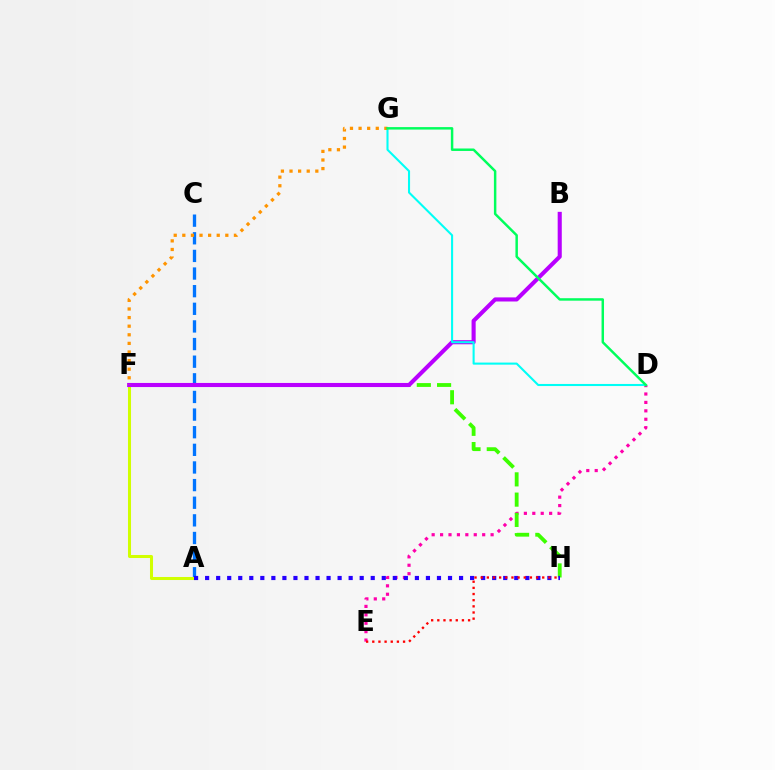{('D', 'E'): [{'color': '#ff00ac', 'line_style': 'dotted', 'thickness': 2.29}], ('A', 'C'): [{'color': '#0074ff', 'line_style': 'dashed', 'thickness': 2.39}], ('A', 'F'): [{'color': '#d1ff00', 'line_style': 'solid', 'thickness': 2.18}], ('F', 'H'): [{'color': '#3dff00', 'line_style': 'dashed', 'thickness': 2.75}], ('B', 'F'): [{'color': '#b900ff', 'line_style': 'solid', 'thickness': 2.95}], ('D', 'G'): [{'color': '#00fff6', 'line_style': 'solid', 'thickness': 1.5}, {'color': '#00ff5c', 'line_style': 'solid', 'thickness': 1.77}], ('A', 'H'): [{'color': '#2500ff', 'line_style': 'dotted', 'thickness': 3.0}], ('F', 'G'): [{'color': '#ff9400', 'line_style': 'dotted', 'thickness': 2.34}], ('E', 'H'): [{'color': '#ff0000', 'line_style': 'dotted', 'thickness': 1.67}]}